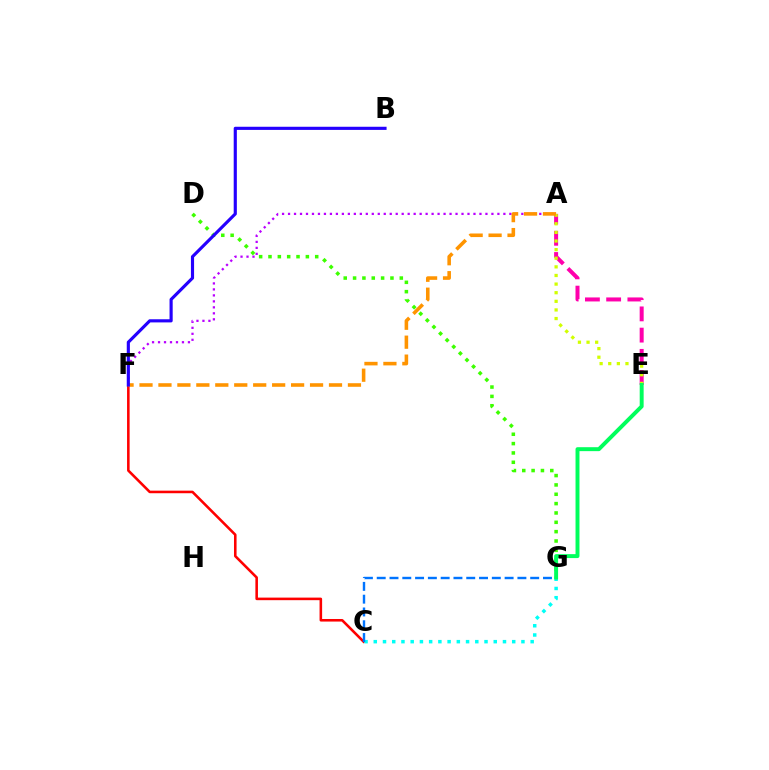{('C', 'F'): [{'color': '#ff0000', 'line_style': 'solid', 'thickness': 1.85}], ('A', 'E'): [{'color': '#ff00ac', 'line_style': 'dashed', 'thickness': 2.88}, {'color': '#d1ff00', 'line_style': 'dotted', 'thickness': 2.34}], ('A', 'F'): [{'color': '#b900ff', 'line_style': 'dotted', 'thickness': 1.63}, {'color': '#ff9400', 'line_style': 'dashed', 'thickness': 2.57}], ('D', 'G'): [{'color': '#3dff00', 'line_style': 'dotted', 'thickness': 2.54}], ('C', 'G'): [{'color': '#00fff6', 'line_style': 'dotted', 'thickness': 2.51}, {'color': '#0074ff', 'line_style': 'dashed', 'thickness': 1.74}], ('E', 'G'): [{'color': '#00ff5c', 'line_style': 'solid', 'thickness': 2.84}], ('B', 'F'): [{'color': '#2500ff', 'line_style': 'solid', 'thickness': 2.27}]}